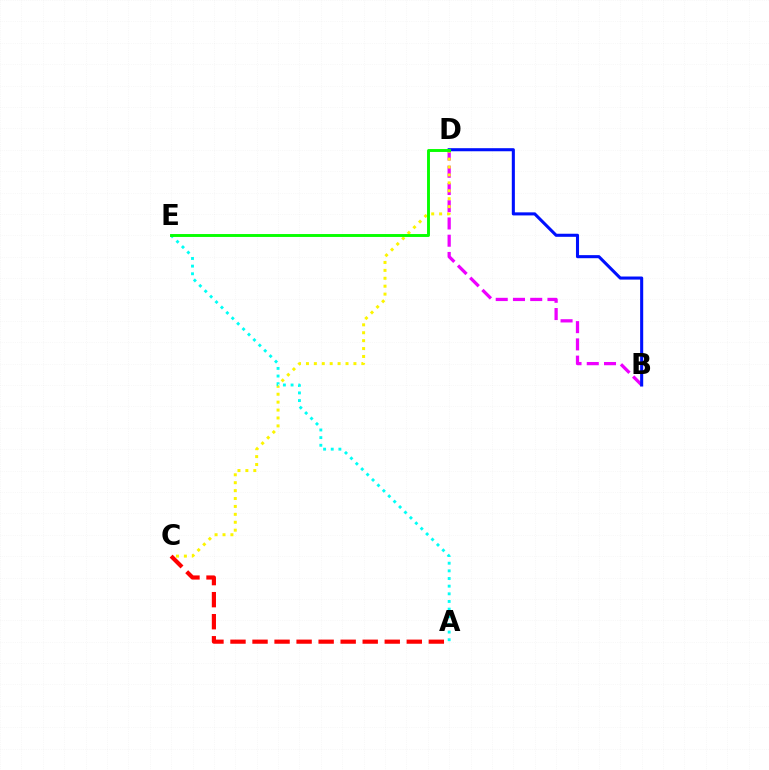{('B', 'D'): [{'color': '#ee00ff', 'line_style': 'dashed', 'thickness': 2.34}, {'color': '#0010ff', 'line_style': 'solid', 'thickness': 2.21}], ('C', 'D'): [{'color': '#fcf500', 'line_style': 'dotted', 'thickness': 2.15}], ('A', 'C'): [{'color': '#ff0000', 'line_style': 'dashed', 'thickness': 2.99}], ('A', 'E'): [{'color': '#00fff6', 'line_style': 'dotted', 'thickness': 2.08}], ('D', 'E'): [{'color': '#08ff00', 'line_style': 'solid', 'thickness': 2.09}]}